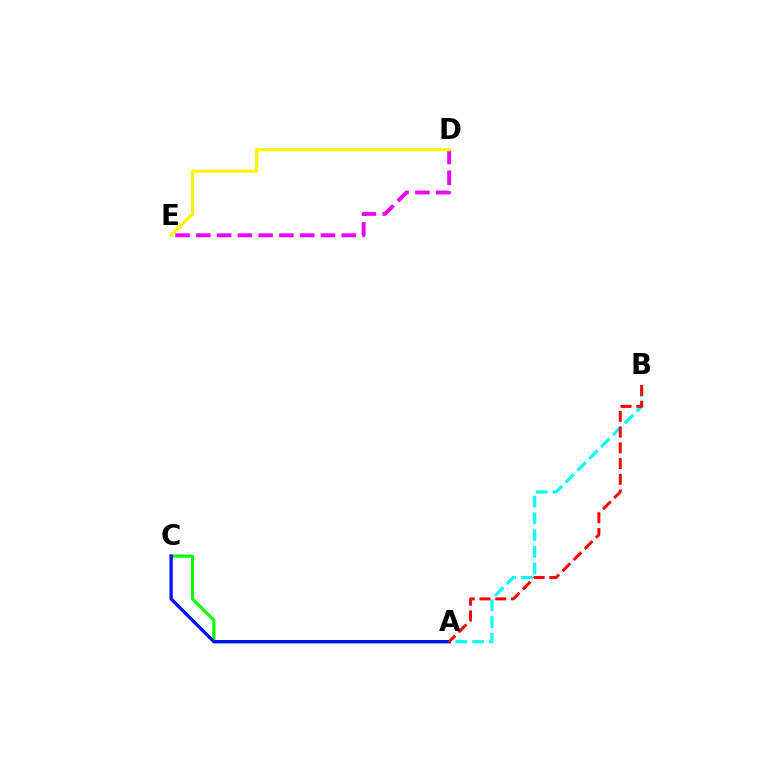{('A', 'B'): [{'color': '#00fff6', 'line_style': 'dashed', 'thickness': 2.28}, {'color': '#ff0000', 'line_style': 'dashed', 'thickness': 2.14}], ('A', 'C'): [{'color': '#08ff00', 'line_style': 'solid', 'thickness': 2.26}, {'color': '#0010ff', 'line_style': 'solid', 'thickness': 2.38}], ('D', 'E'): [{'color': '#ee00ff', 'line_style': 'dashed', 'thickness': 2.82}, {'color': '#fcf500', 'line_style': 'solid', 'thickness': 2.27}]}